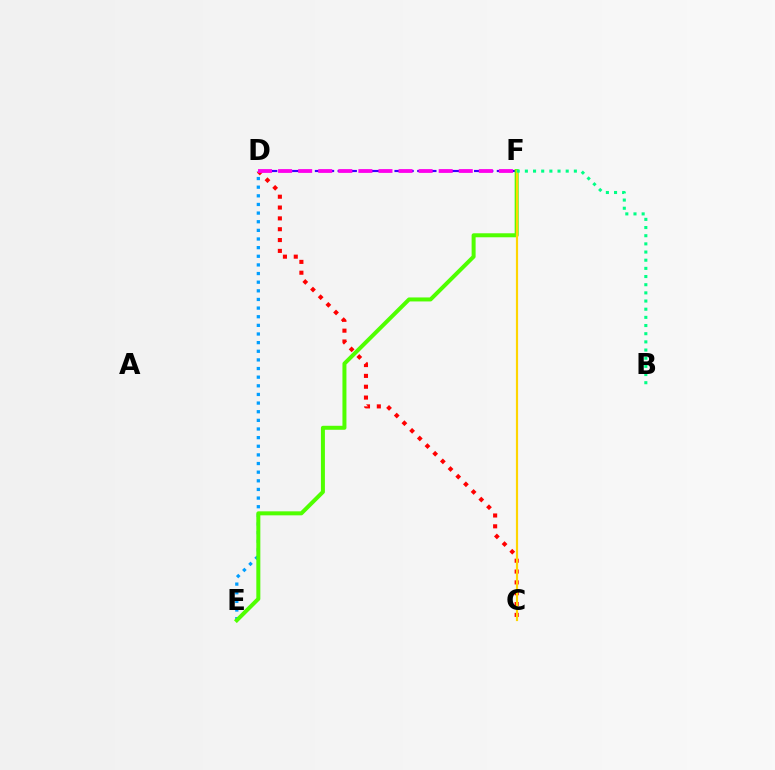{('D', 'E'): [{'color': '#009eff', 'line_style': 'dotted', 'thickness': 2.35}], ('D', 'F'): [{'color': '#3700ff', 'line_style': 'dashed', 'thickness': 1.54}, {'color': '#ff00ed', 'line_style': 'dashed', 'thickness': 2.73}], ('C', 'D'): [{'color': '#ff0000', 'line_style': 'dotted', 'thickness': 2.94}], ('E', 'F'): [{'color': '#4fff00', 'line_style': 'solid', 'thickness': 2.88}], ('C', 'F'): [{'color': '#ffd500', 'line_style': 'solid', 'thickness': 1.57}], ('B', 'F'): [{'color': '#00ff86', 'line_style': 'dotted', 'thickness': 2.22}]}